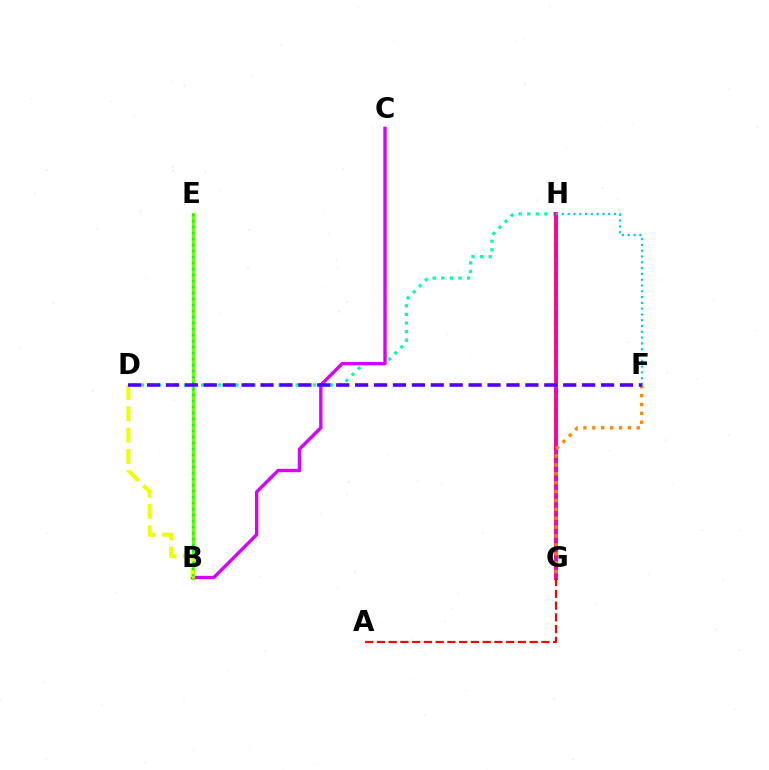{('G', 'H'): [{'color': '#003fff', 'line_style': 'dotted', 'thickness': 2.64}, {'color': '#ff00a0', 'line_style': 'solid', 'thickness': 2.81}], ('D', 'H'): [{'color': '#00ffaf', 'line_style': 'dotted', 'thickness': 2.34}], ('B', 'C'): [{'color': '#d600ff', 'line_style': 'solid', 'thickness': 2.42}], ('F', 'H'): [{'color': '#00c7ff', 'line_style': 'dotted', 'thickness': 1.57}], ('A', 'G'): [{'color': '#ff0000', 'line_style': 'dashed', 'thickness': 1.6}], ('B', 'E'): [{'color': '#66ff00', 'line_style': 'solid', 'thickness': 2.27}, {'color': '#00ff27', 'line_style': 'dotted', 'thickness': 1.63}], ('B', 'D'): [{'color': '#eeff00', 'line_style': 'dashed', 'thickness': 2.9}], ('F', 'G'): [{'color': '#ff8800', 'line_style': 'dotted', 'thickness': 2.42}], ('D', 'F'): [{'color': '#4f00ff', 'line_style': 'dashed', 'thickness': 2.57}]}